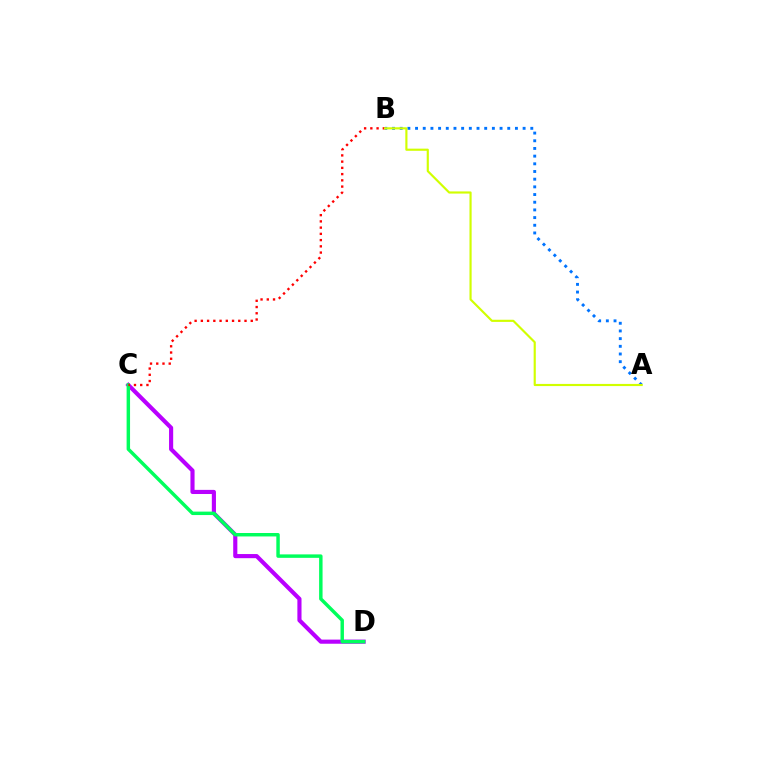{('C', 'D'): [{'color': '#b900ff', 'line_style': 'solid', 'thickness': 2.97}, {'color': '#00ff5c', 'line_style': 'solid', 'thickness': 2.48}], ('A', 'B'): [{'color': '#0074ff', 'line_style': 'dotted', 'thickness': 2.09}, {'color': '#d1ff00', 'line_style': 'solid', 'thickness': 1.55}], ('B', 'C'): [{'color': '#ff0000', 'line_style': 'dotted', 'thickness': 1.69}]}